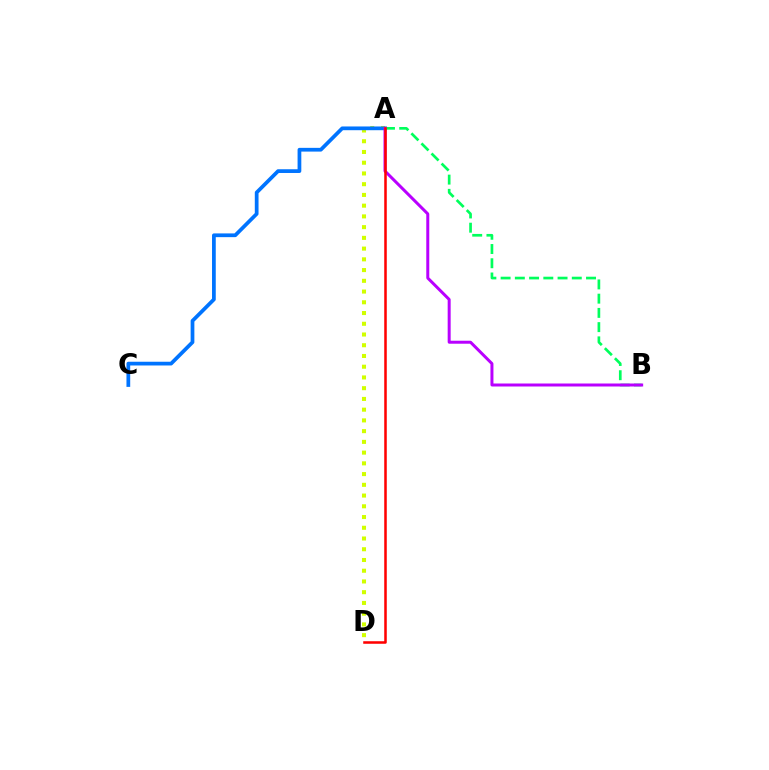{('A', 'D'): [{'color': '#d1ff00', 'line_style': 'dotted', 'thickness': 2.92}, {'color': '#ff0000', 'line_style': 'solid', 'thickness': 1.83}], ('A', 'C'): [{'color': '#0074ff', 'line_style': 'solid', 'thickness': 2.69}], ('A', 'B'): [{'color': '#00ff5c', 'line_style': 'dashed', 'thickness': 1.93}, {'color': '#b900ff', 'line_style': 'solid', 'thickness': 2.15}]}